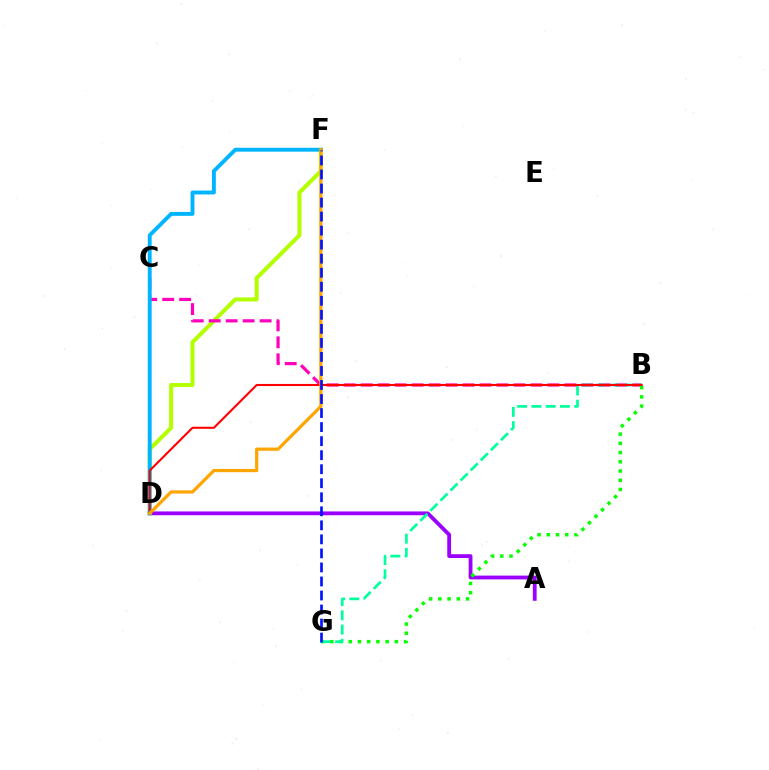{('A', 'D'): [{'color': '#9b00ff', 'line_style': 'solid', 'thickness': 2.74}], ('D', 'F'): [{'color': '#b3ff00', 'line_style': 'solid', 'thickness': 2.91}, {'color': '#00b5ff', 'line_style': 'solid', 'thickness': 2.8}, {'color': '#ffa500', 'line_style': 'solid', 'thickness': 2.32}], ('B', 'C'): [{'color': '#ff00bd', 'line_style': 'dashed', 'thickness': 2.31}], ('B', 'G'): [{'color': '#08ff00', 'line_style': 'dotted', 'thickness': 2.51}, {'color': '#00ff9d', 'line_style': 'dashed', 'thickness': 1.94}], ('B', 'D'): [{'color': '#ff0000', 'line_style': 'solid', 'thickness': 1.51}], ('F', 'G'): [{'color': '#0010ff', 'line_style': 'dashed', 'thickness': 1.91}]}